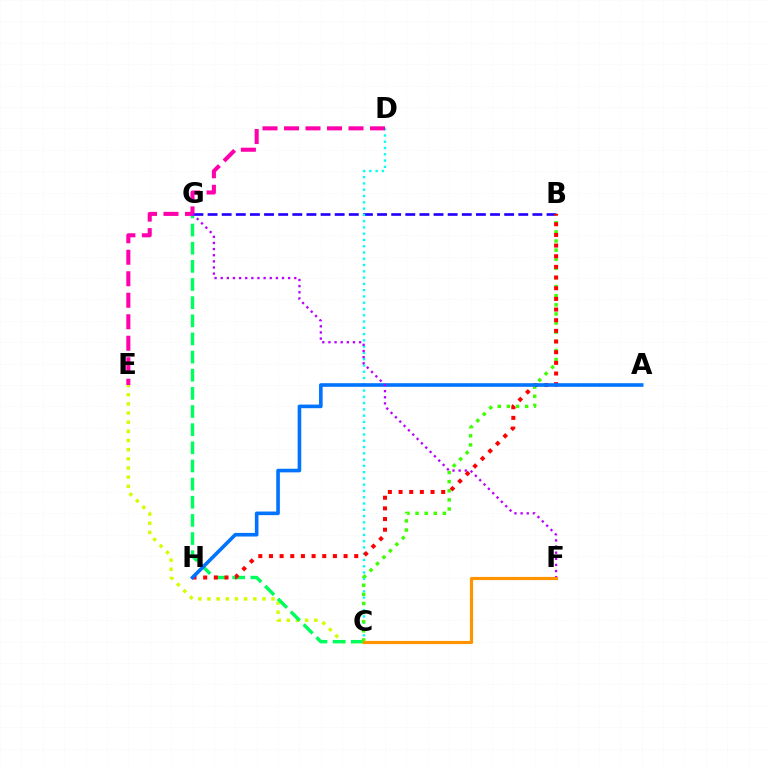{('C', 'E'): [{'color': '#d1ff00', 'line_style': 'dotted', 'thickness': 2.49}], ('C', 'G'): [{'color': '#00ff5c', 'line_style': 'dashed', 'thickness': 2.47}], ('B', 'G'): [{'color': '#2500ff', 'line_style': 'dashed', 'thickness': 1.92}], ('C', 'D'): [{'color': '#00fff6', 'line_style': 'dotted', 'thickness': 1.7}], ('D', 'E'): [{'color': '#ff00ac', 'line_style': 'dashed', 'thickness': 2.92}], ('B', 'C'): [{'color': '#3dff00', 'line_style': 'dotted', 'thickness': 2.48}], ('B', 'H'): [{'color': '#ff0000', 'line_style': 'dotted', 'thickness': 2.9}], ('A', 'H'): [{'color': '#0074ff', 'line_style': 'solid', 'thickness': 2.6}], ('F', 'G'): [{'color': '#b900ff', 'line_style': 'dotted', 'thickness': 1.67}], ('C', 'F'): [{'color': '#ff9400', 'line_style': 'solid', 'thickness': 2.27}]}